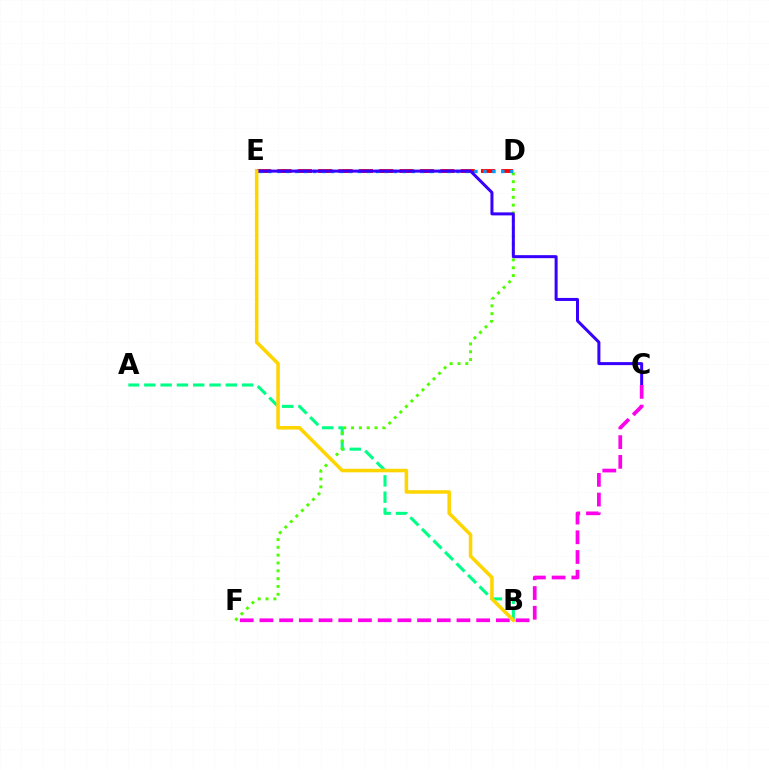{('D', 'E'): [{'color': '#ff0000', 'line_style': 'dashed', 'thickness': 2.77}, {'color': '#009eff', 'line_style': 'dotted', 'thickness': 2.43}], ('A', 'B'): [{'color': '#00ff86', 'line_style': 'dashed', 'thickness': 2.21}], ('D', 'F'): [{'color': '#4fff00', 'line_style': 'dotted', 'thickness': 2.13}], ('C', 'E'): [{'color': '#3700ff', 'line_style': 'solid', 'thickness': 2.17}], ('C', 'F'): [{'color': '#ff00ed', 'line_style': 'dashed', 'thickness': 2.68}], ('B', 'E'): [{'color': '#ffd500', 'line_style': 'solid', 'thickness': 2.55}]}